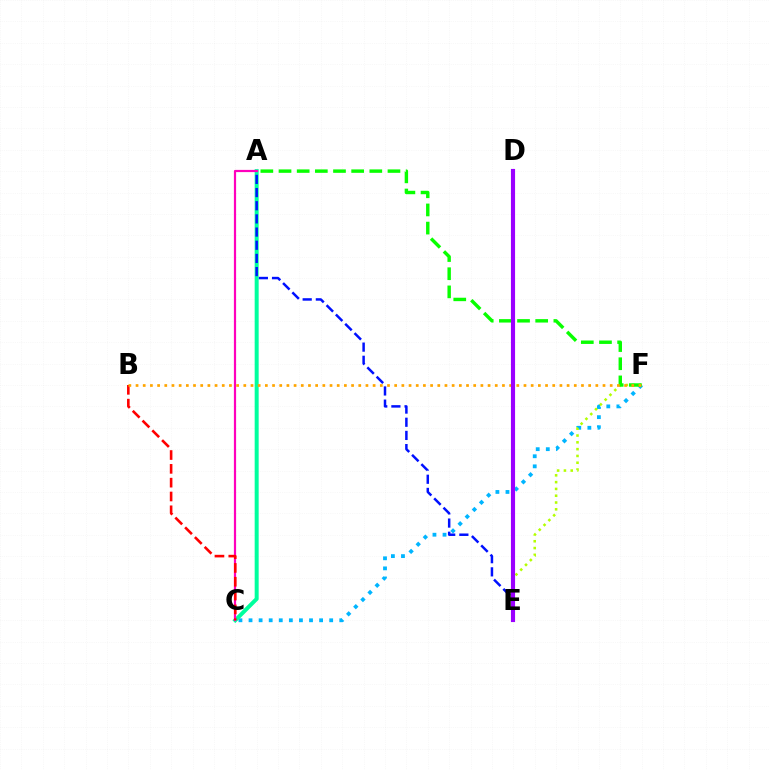{('C', 'F'): [{'color': '#00b5ff', 'line_style': 'dotted', 'thickness': 2.74}], ('A', 'C'): [{'color': '#00ff9d', 'line_style': 'solid', 'thickness': 2.87}, {'color': '#ff00bd', 'line_style': 'solid', 'thickness': 1.59}], ('A', 'E'): [{'color': '#0010ff', 'line_style': 'dashed', 'thickness': 1.79}], ('E', 'F'): [{'color': '#b3ff00', 'line_style': 'dotted', 'thickness': 1.85}], ('B', 'C'): [{'color': '#ff0000', 'line_style': 'dashed', 'thickness': 1.88}], ('A', 'F'): [{'color': '#08ff00', 'line_style': 'dashed', 'thickness': 2.47}], ('B', 'F'): [{'color': '#ffa500', 'line_style': 'dotted', 'thickness': 1.95}], ('D', 'E'): [{'color': '#9b00ff', 'line_style': 'solid', 'thickness': 2.97}]}